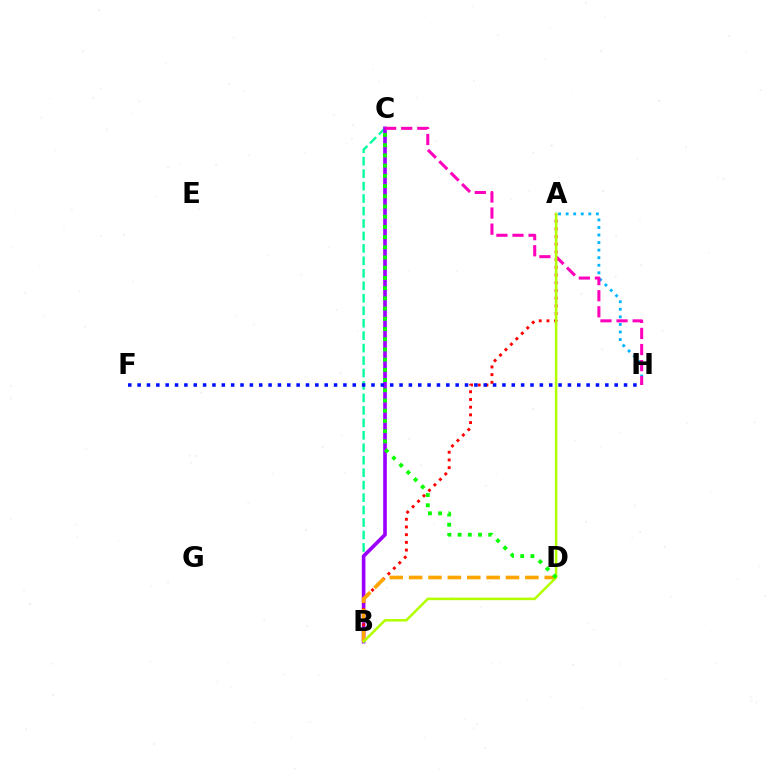{('B', 'C'): [{'color': '#00ff9d', 'line_style': 'dashed', 'thickness': 1.69}, {'color': '#9b00ff', 'line_style': 'solid', 'thickness': 2.62}], ('A', 'B'): [{'color': '#ff0000', 'line_style': 'dotted', 'thickness': 2.09}, {'color': '#b3ff00', 'line_style': 'solid', 'thickness': 1.83}], ('A', 'H'): [{'color': '#00b5ff', 'line_style': 'dotted', 'thickness': 2.05}], ('C', 'H'): [{'color': '#ff00bd', 'line_style': 'dashed', 'thickness': 2.19}], ('B', 'D'): [{'color': '#ffa500', 'line_style': 'dashed', 'thickness': 2.63}], ('C', 'D'): [{'color': '#08ff00', 'line_style': 'dotted', 'thickness': 2.77}], ('F', 'H'): [{'color': '#0010ff', 'line_style': 'dotted', 'thickness': 2.54}]}